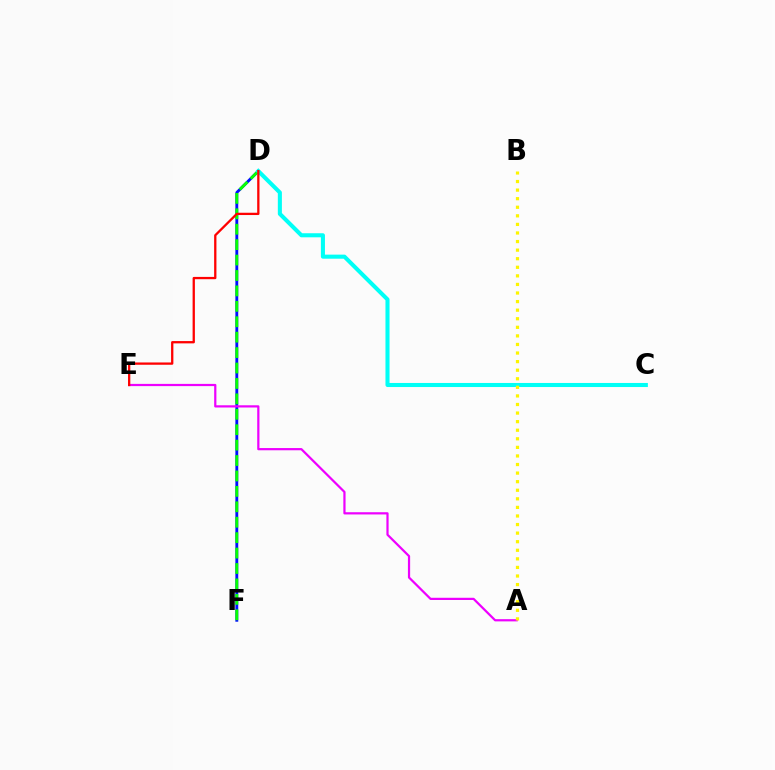{('D', 'F'): [{'color': '#0010ff', 'line_style': 'solid', 'thickness': 2.06}, {'color': '#08ff00', 'line_style': 'dashed', 'thickness': 2.09}], ('A', 'E'): [{'color': '#ee00ff', 'line_style': 'solid', 'thickness': 1.6}], ('C', 'D'): [{'color': '#00fff6', 'line_style': 'solid', 'thickness': 2.93}], ('A', 'B'): [{'color': '#fcf500', 'line_style': 'dotted', 'thickness': 2.33}], ('D', 'E'): [{'color': '#ff0000', 'line_style': 'solid', 'thickness': 1.65}]}